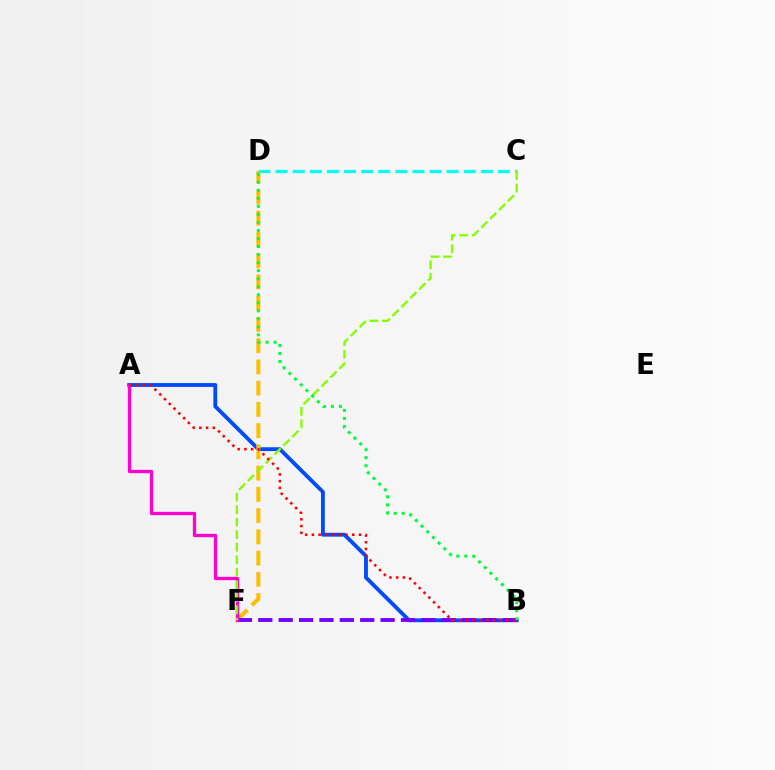{('A', 'B'): [{'color': '#004bff', 'line_style': 'solid', 'thickness': 2.76}, {'color': '#ff0000', 'line_style': 'dotted', 'thickness': 1.83}], ('C', 'D'): [{'color': '#00fff6', 'line_style': 'dashed', 'thickness': 2.32}], ('D', 'F'): [{'color': '#ffbd00', 'line_style': 'dashed', 'thickness': 2.89}], ('B', 'F'): [{'color': '#7200ff', 'line_style': 'dashed', 'thickness': 2.77}], ('A', 'F'): [{'color': '#ff00cf', 'line_style': 'solid', 'thickness': 2.37}], ('C', 'F'): [{'color': '#84ff00', 'line_style': 'dashed', 'thickness': 1.7}], ('B', 'D'): [{'color': '#00ff39', 'line_style': 'dotted', 'thickness': 2.18}]}